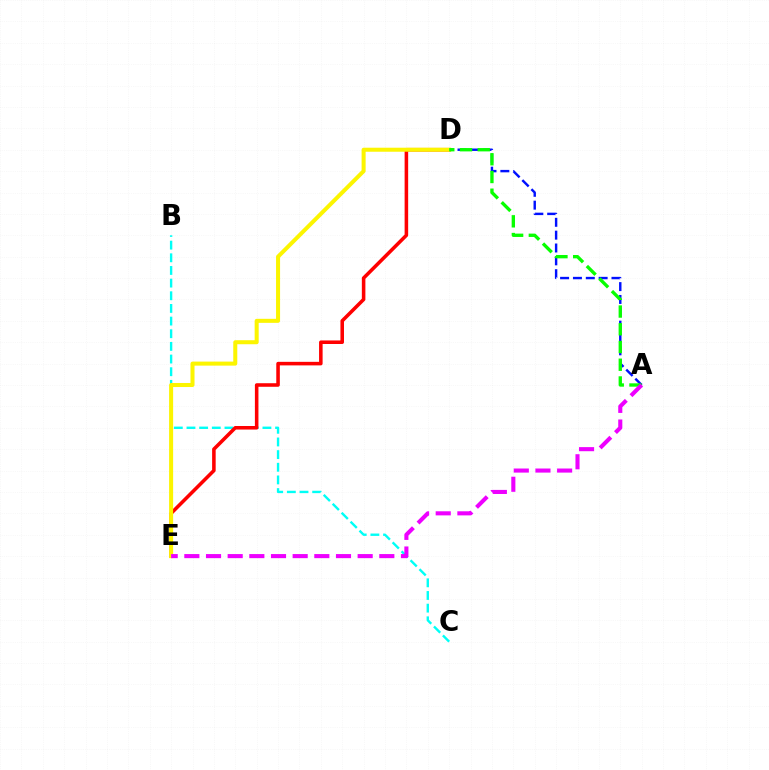{('B', 'C'): [{'color': '#00fff6', 'line_style': 'dashed', 'thickness': 1.72}], ('A', 'D'): [{'color': '#0010ff', 'line_style': 'dashed', 'thickness': 1.75}, {'color': '#08ff00', 'line_style': 'dashed', 'thickness': 2.41}], ('D', 'E'): [{'color': '#ff0000', 'line_style': 'solid', 'thickness': 2.56}, {'color': '#fcf500', 'line_style': 'solid', 'thickness': 2.9}], ('A', 'E'): [{'color': '#ee00ff', 'line_style': 'dashed', 'thickness': 2.94}]}